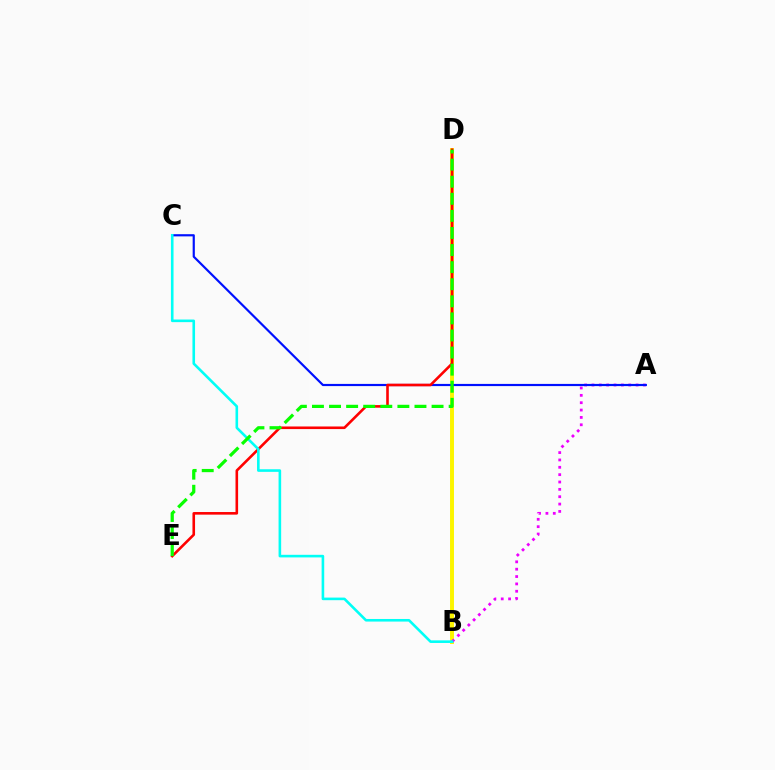{('B', 'D'): [{'color': '#fcf500', 'line_style': 'solid', 'thickness': 2.84}], ('A', 'B'): [{'color': '#ee00ff', 'line_style': 'dotted', 'thickness': 2.0}], ('A', 'C'): [{'color': '#0010ff', 'line_style': 'solid', 'thickness': 1.57}], ('D', 'E'): [{'color': '#ff0000', 'line_style': 'solid', 'thickness': 1.87}, {'color': '#08ff00', 'line_style': 'dashed', 'thickness': 2.32}], ('B', 'C'): [{'color': '#00fff6', 'line_style': 'solid', 'thickness': 1.87}]}